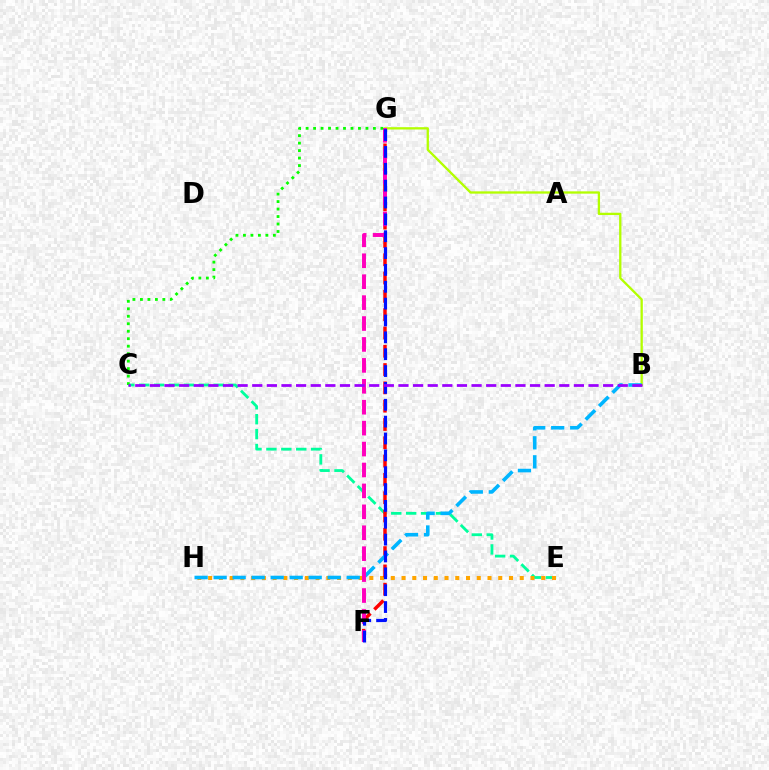{('B', 'G'): [{'color': '#b3ff00', 'line_style': 'solid', 'thickness': 1.66}], ('C', 'E'): [{'color': '#00ff9d', 'line_style': 'dashed', 'thickness': 2.02}], ('E', 'H'): [{'color': '#ffa500', 'line_style': 'dotted', 'thickness': 2.92}], ('F', 'G'): [{'color': '#ff0000', 'line_style': 'dashed', 'thickness': 2.49}, {'color': '#ff00bd', 'line_style': 'dashed', 'thickness': 2.84}, {'color': '#0010ff', 'line_style': 'dashed', 'thickness': 2.29}], ('B', 'H'): [{'color': '#00b5ff', 'line_style': 'dashed', 'thickness': 2.58}], ('C', 'G'): [{'color': '#08ff00', 'line_style': 'dotted', 'thickness': 2.03}], ('B', 'C'): [{'color': '#9b00ff', 'line_style': 'dashed', 'thickness': 1.99}]}